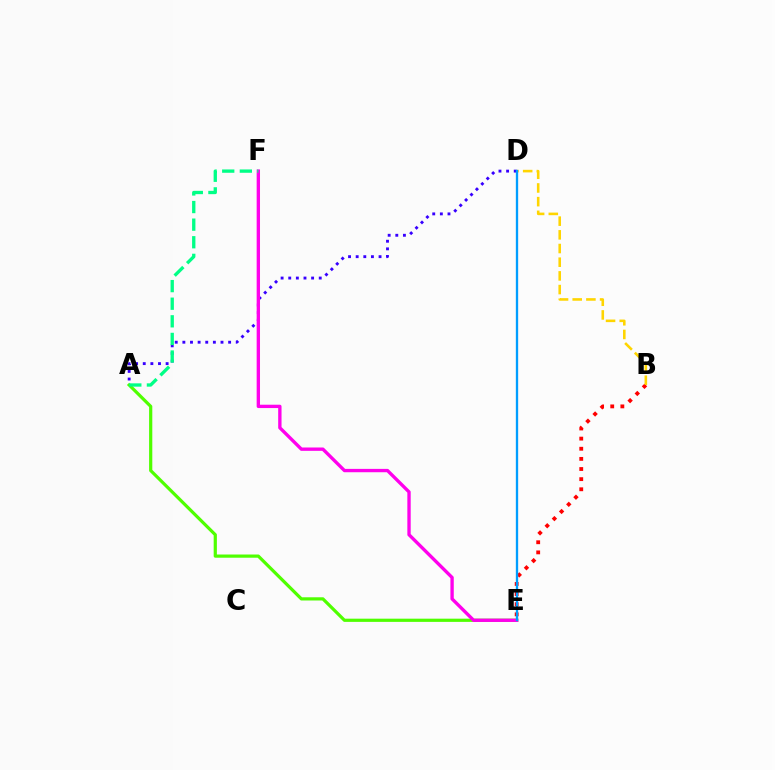{('A', 'D'): [{'color': '#3700ff', 'line_style': 'dotted', 'thickness': 2.07}], ('A', 'E'): [{'color': '#4fff00', 'line_style': 'solid', 'thickness': 2.31}], ('E', 'F'): [{'color': '#ff00ed', 'line_style': 'solid', 'thickness': 2.41}], ('B', 'E'): [{'color': '#ff0000', 'line_style': 'dotted', 'thickness': 2.75}], ('A', 'F'): [{'color': '#00ff86', 'line_style': 'dashed', 'thickness': 2.39}], ('B', 'D'): [{'color': '#ffd500', 'line_style': 'dashed', 'thickness': 1.86}], ('D', 'E'): [{'color': '#009eff', 'line_style': 'solid', 'thickness': 1.67}]}